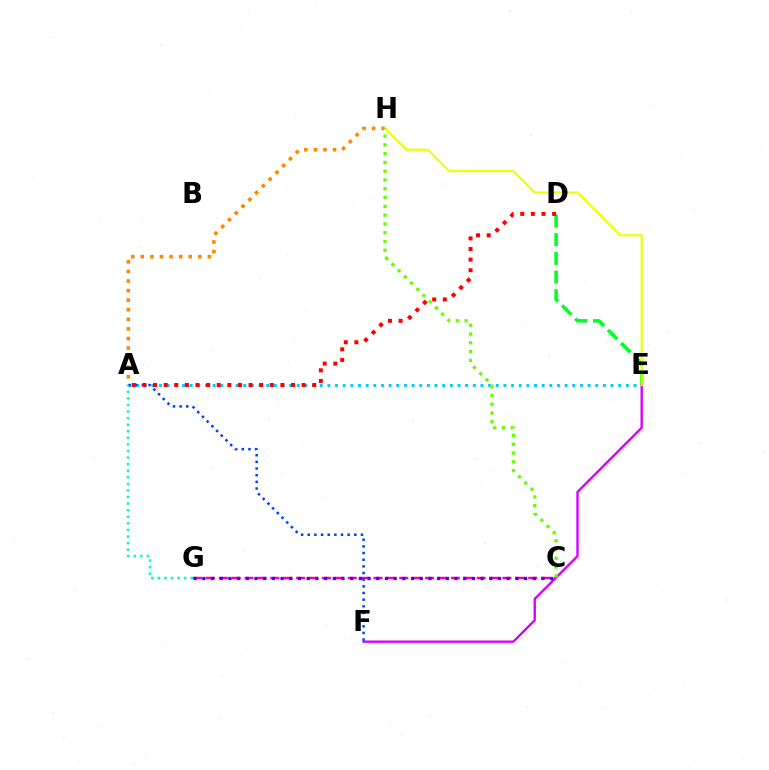{('A', 'H'): [{'color': '#ff8800', 'line_style': 'dotted', 'thickness': 2.6}], ('A', 'E'): [{'color': '#00c7ff', 'line_style': 'dotted', 'thickness': 2.08}], ('D', 'E'): [{'color': '#00ff27', 'line_style': 'dashed', 'thickness': 2.54}], ('E', 'F'): [{'color': '#d600ff', 'line_style': 'solid', 'thickness': 1.7}], ('E', 'H'): [{'color': '#eeff00', 'line_style': 'solid', 'thickness': 1.57}], ('C', 'G'): [{'color': '#ff00a0', 'line_style': 'dashed', 'thickness': 1.75}, {'color': '#4f00ff', 'line_style': 'dotted', 'thickness': 2.36}], ('A', 'F'): [{'color': '#003fff', 'line_style': 'dotted', 'thickness': 1.81}], ('A', 'G'): [{'color': '#00ffaf', 'line_style': 'dotted', 'thickness': 1.79}], ('C', 'H'): [{'color': '#66ff00', 'line_style': 'dotted', 'thickness': 2.39}], ('A', 'D'): [{'color': '#ff0000', 'line_style': 'dotted', 'thickness': 2.88}]}